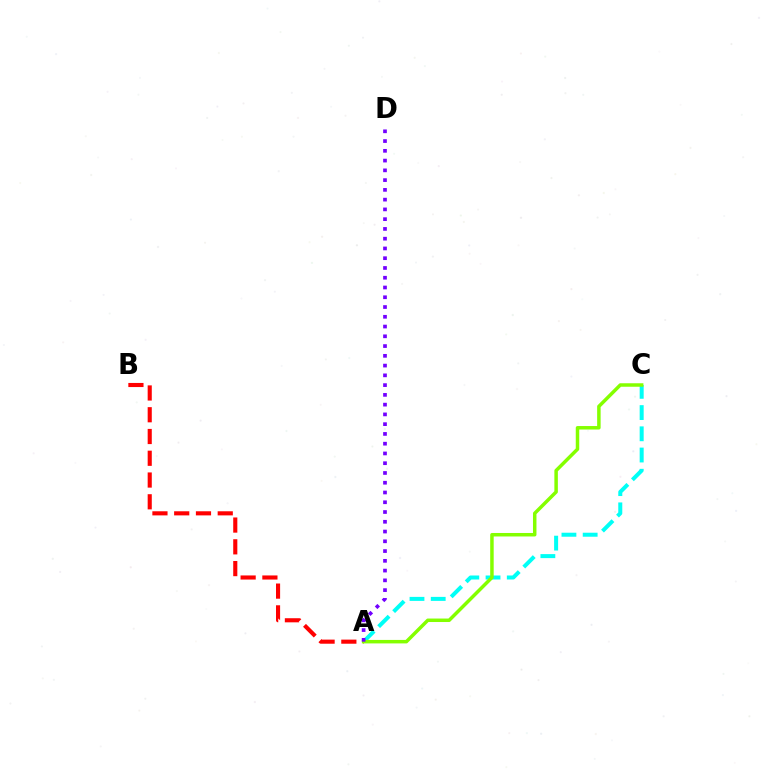{('A', 'B'): [{'color': '#ff0000', 'line_style': 'dashed', 'thickness': 2.96}], ('A', 'C'): [{'color': '#00fff6', 'line_style': 'dashed', 'thickness': 2.88}, {'color': '#84ff00', 'line_style': 'solid', 'thickness': 2.51}], ('A', 'D'): [{'color': '#7200ff', 'line_style': 'dotted', 'thickness': 2.65}]}